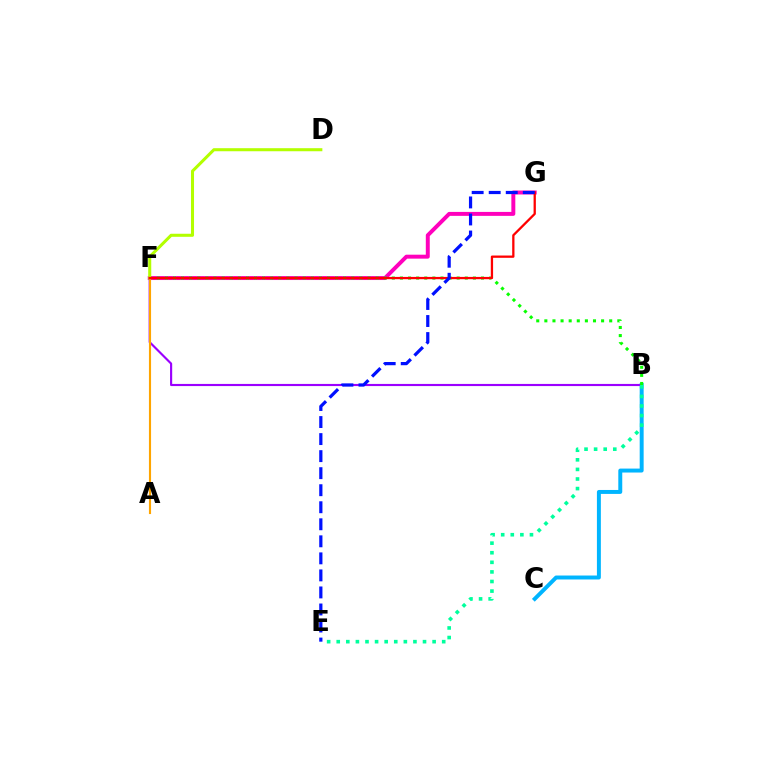{('F', 'G'): [{'color': '#ff00bd', 'line_style': 'solid', 'thickness': 2.84}, {'color': '#ff0000', 'line_style': 'solid', 'thickness': 1.65}], ('B', 'C'): [{'color': '#00b5ff', 'line_style': 'solid', 'thickness': 2.84}], ('B', 'F'): [{'color': '#9b00ff', 'line_style': 'solid', 'thickness': 1.54}, {'color': '#08ff00', 'line_style': 'dotted', 'thickness': 2.2}], ('D', 'F'): [{'color': '#b3ff00', 'line_style': 'solid', 'thickness': 2.2}], ('A', 'F'): [{'color': '#ffa500', 'line_style': 'solid', 'thickness': 1.54}], ('B', 'E'): [{'color': '#00ff9d', 'line_style': 'dotted', 'thickness': 2.61}], ('E', 'G'): [{'color': '#0010ff', 'line_style': 'dashed', 'thickness': 2.31}]}